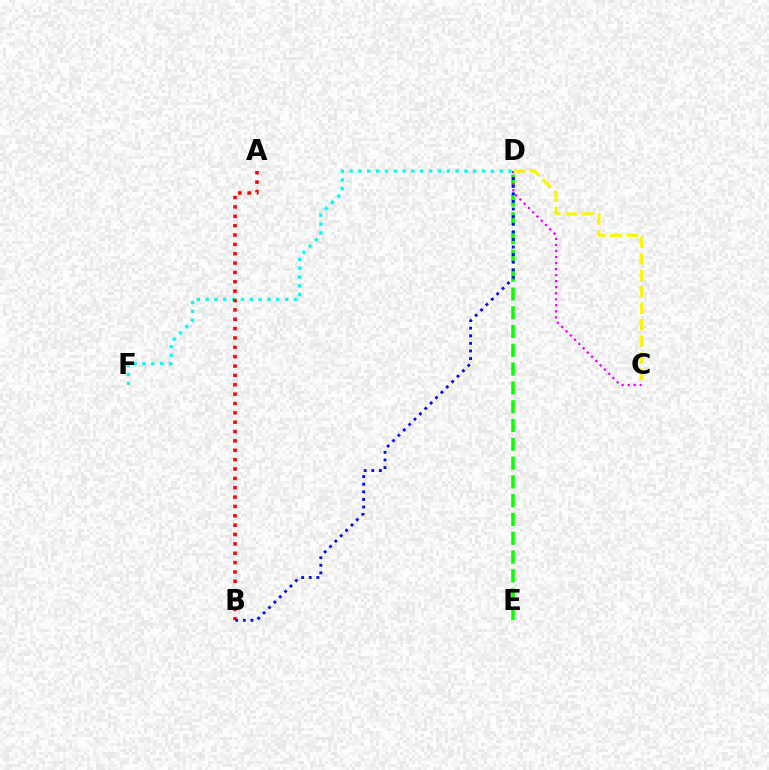{('D', 'F'): [{'color': '#00fff6', 'line_style': 'dotted', 'thickness': 2.4}], ('D', 'E'): [{'color': '#08ff00', 'line_style': 'dashed', 'thickness': 2.55}], ('C', 'D'): [{'color': '#ee00ff', 'line_style': 'dotted', 'thickness': 1.64}, {'color': '#fcf500', 'line_style': 'dashed', 'thickness': 2.24}], ('A', 'B'): [{'color': '#ff0000', 'line_style': 'dotted', 'thickness': 2.54}], ('B', 'D'): [{'color': '#0010ff', 'line_style': 'dotted', 'thickness': 2.07}]}